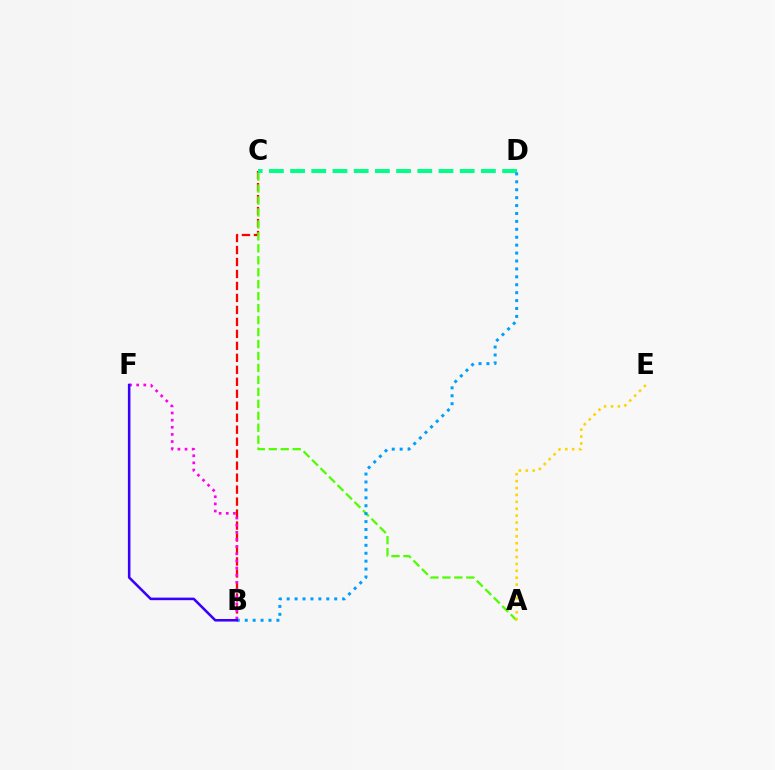{('B', 'C'): [{'color': '#ff0000', 'line_style': 'dashed', 'thickness': 1.63}], ('A', 'C'): [{'color': '#4fff00', 'line_style': 'dashed', 'thickness': 1.62}], ('C', 'D'): [{'color': '#00ff86', 'line_style': 'dashed', 'thickness': 2.88}], ('B', 'D'): [{'color': '#009eff', 'line_style': 'dotted', 'thickness': 2.15}], ('B', 'F'): [{'color': '#ff00ed', 'line_style': 'dotted', 'thickness': 1.94}, {'color': '#3700ff', 'line_style': 'solid', 'thickness': 1.83}], ('A', 'E'): [{'color': '#ffd500', 'line_style': 'dotted', 'thickness': 1.87}]}